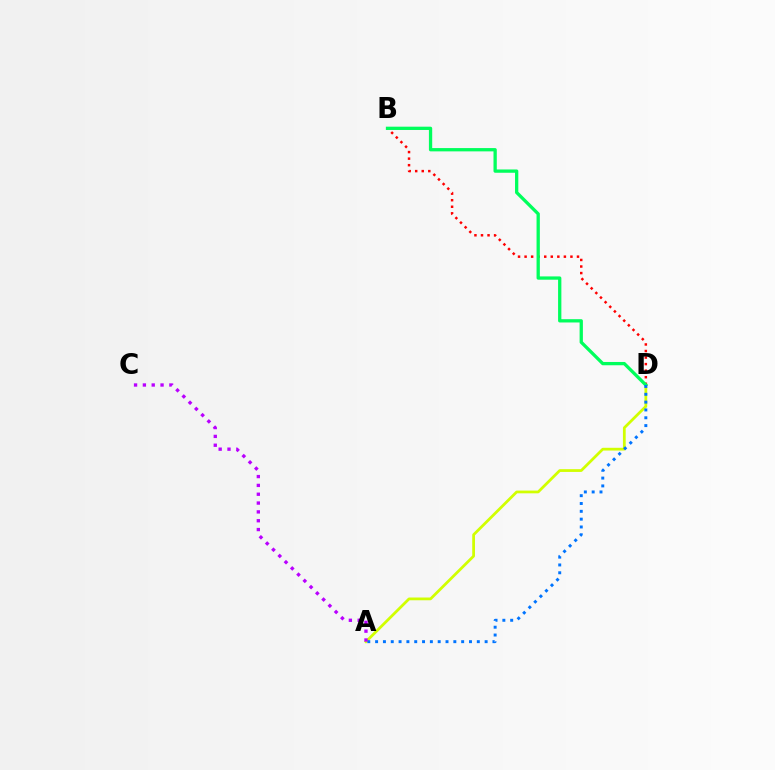{('A', 'D'): [{'color': '#d1ff00', 'line_style': 'solid', 'thickness': 1.99}, {'color': '#0074ff', 'line_style': 'dotted', 'thickness': 2.13}], ('B', 'D'): [{'color': '#ff0000', 'line_style': 'dotted', 'thickness': 1.78}, {'color': '#00ff5c', 'line_style': 'solid', 'thickness': 2.37}], ('A', 'C'): [{'color': '#b900ff', 'line_style': 'dotted', 'thickness': 2.4}]}